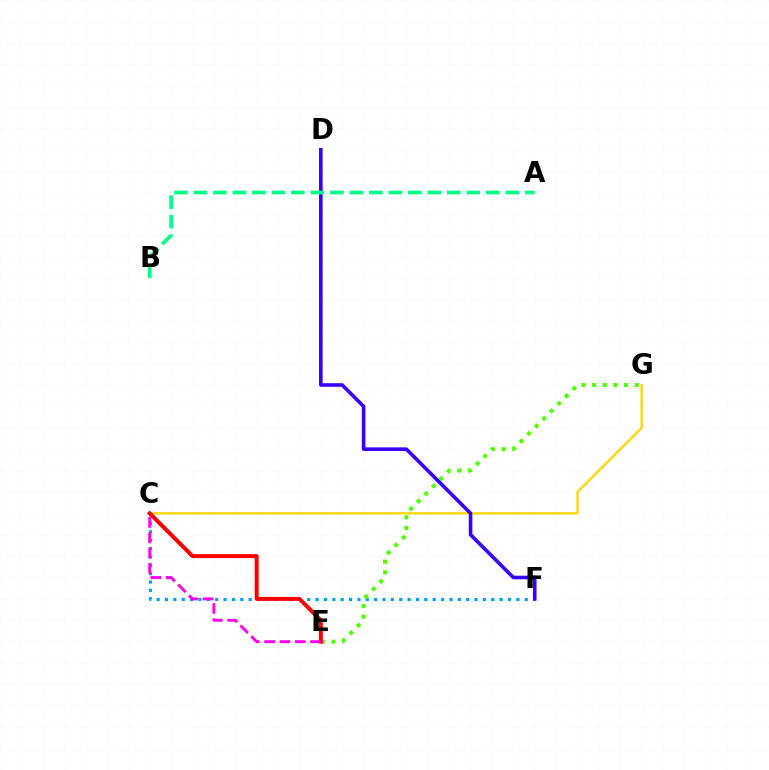{('C', 'F'): [{'color': '#009eff', 'line_style': 'dotted', 'thickness': 2.27}], ('C', 'G'): [{'color': '#ffd500', 'line_style': 'solid', 'thickness': 1.64}], ('E', 'G'): [{'color': '#4fff00', 'line_style': 'dotted', 'thickness': 2.89}], ('C', 'E'): [{'color': '#ff0000', 'line_style': 'solid', 'thickness': 2.85}, {'color': '#ff00ed', 'line_style': 'dashed', 'thickness': 2.08}], ('D', 'F'): [{'color': '#3700ff', 'line_style': 'solid', 'thickness': 2.59}], ('A', 'B'): [{'color': '#00ff86', 'line_style': 'dashed', 'thickness': 2.65}]}